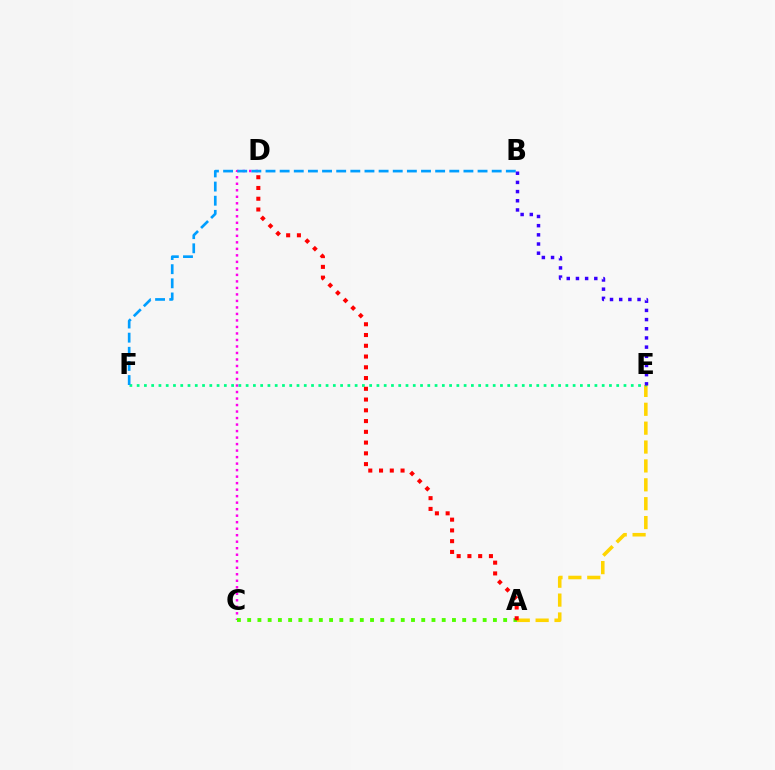{('A', 'E'): [{'color': '#ffd500', 'line_style': 'dashed', 'thickness': 2.57}], ('C', 'D'): [{'color': '#ff00ed', 'line_style': 'dotted', 'thickness': 1.77}], ('E', 'F'): [{'color': '#00ff86', 'line_style': 'dotted', 'thickness': 1.97}], ('A', 'C'): [{'color': '#4fff00', 'line_style': 'dotted', 'thickness': 2.78}], ('A', 'D'): [{'color': '#ff0000', 'line_style': 'dotted', 'thickness': 2.92}], ('B', 'F'): [{'color': '#009eff', 'line_style': 'dashed', 'thickness': 1.92}], ('B', 'E'): [{'color': '#3700ff', 'line_style': 'dotted', 'thickness': 2.49}]}